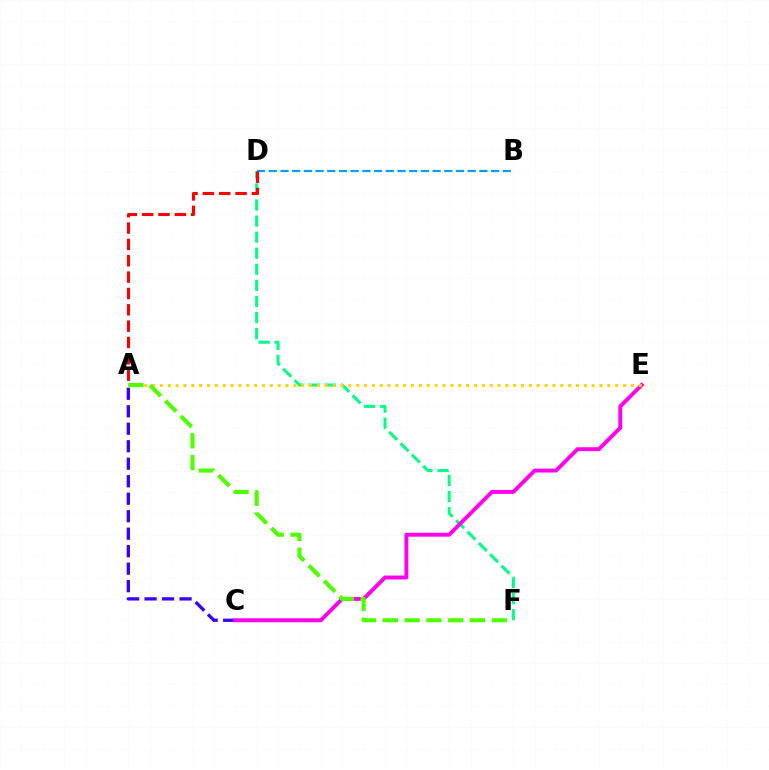{('A', 'C'): [{'color': '#3700ff', 'line_style': 'dashed', 'thickness': 2.38}], ('D', 'F'): [{'color': '#00ff86', 'line_style': 'dashed', 'thickness': 2.18}], ('C', 'E'): [{'color': '#ff00ed', 'line_style': 'solid', 'thickness': 2.82}], ('A', 'E'): [{'color': '#ffd500', 'line_style': 'dotted', 'thickness': 2.13}], ('B', 'D'): [{'color': '#009eff', 'line_style': 'dashed', 'thickness': 1.59}], ('A', 'D'): [{'color': '#ff0000', 'line_style': 'dashed', 'thickness': 2.22}], ('A', 'F'): [{'color': '#4fff00', 'line_style': 'dashed', 'thickness': 2.96}]}